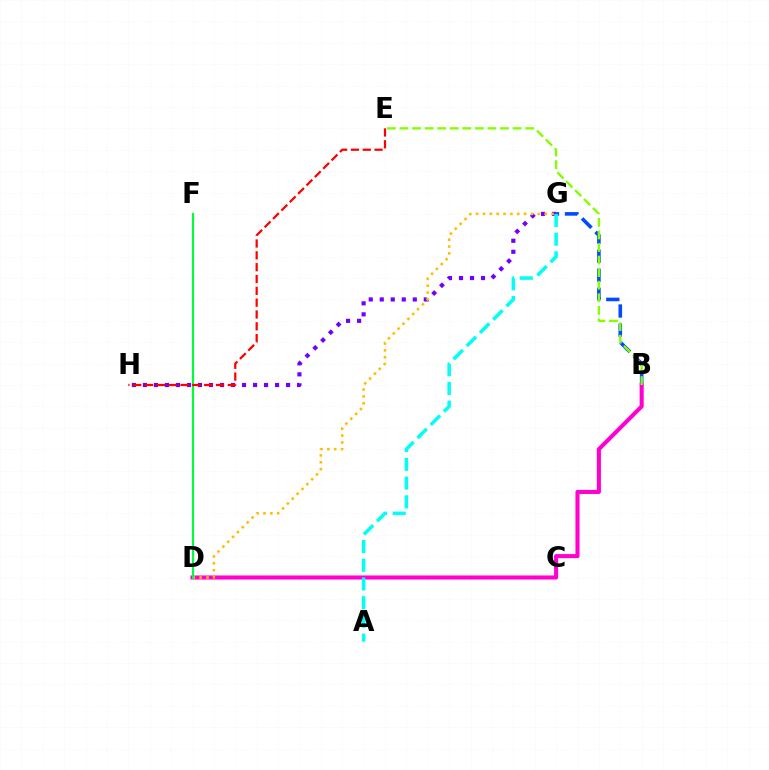{('B', 'G'): [{'color': '#004bff', 'line_style': 'dashed', 'thickness': 2.59}], ('G', 'H'): [{'color': '#7200ff', 'line_style': 'dotted', 'thickness': 2.99}], ('B', 'D'): [{'color': '#ff00cf', 'line_style': 'solid', 'thickness': 2.93}], ('A', 'G'): [{'color': '#00fff6', 'line_style': 'dashed', 'thickness': 2.54}], ('B', 'E'): [{'color': '#84ff00', 'line_style': 'dashed', 'thickness': 1.71}], ('D', 'G'): [{'color': '#ffbd00', 'line_style': 'dotted', 'thickness': 1.86}], ('D', 'F'): [{'color': '#00ff39', 'line_style': 'solid', 'thickness': 1.55}], ('E', 'H'): [{'color': '#ff0000', 'line_style': 'dashed', 'thickness': 1.61}]}